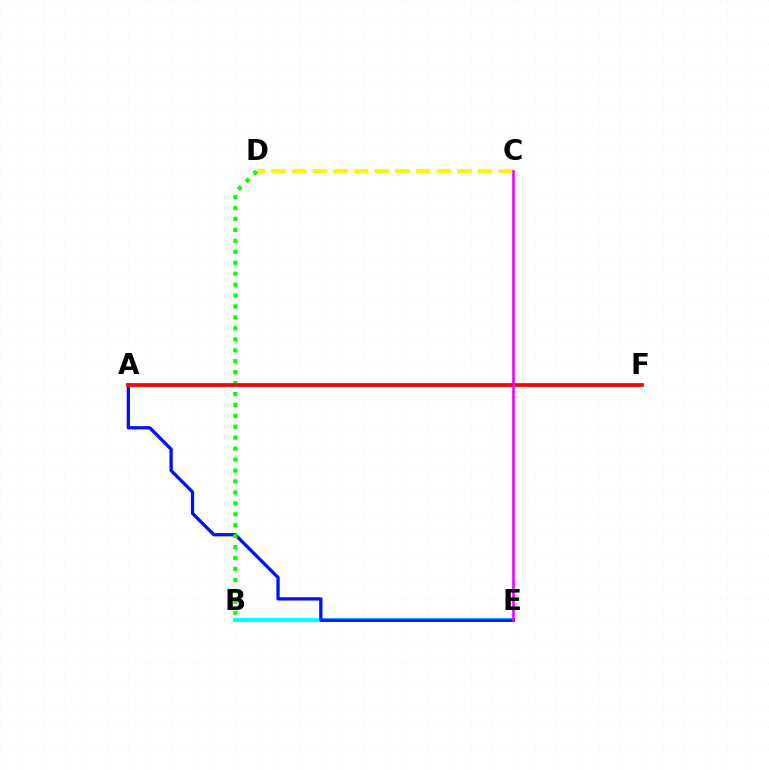{('B', 'E'): [{'color': '#00fff6', 'line_style': 'solid', 'thickness': 2.87}], ('A', 'E'): [{'color': '#0010ff', 'line_style': 'solid', 'thickness': 2.35}], ('C', 'D'): [{'color': '#fcf500', 'line_style': 'dashed', 'thickness': 2.81}], ('B', 'D'): [{'color': '#08ff00', 'line_style': 'dotted', 'thickness': 2.97}], ('A', 'F'): [{'color': '#ff0000', 'line_style': 'solid', 'thickness': 2.68}], ('C', 'E'): [{'color': '#ee00ff', 'line_style': 'solid', 'thickness': 1.86}]}